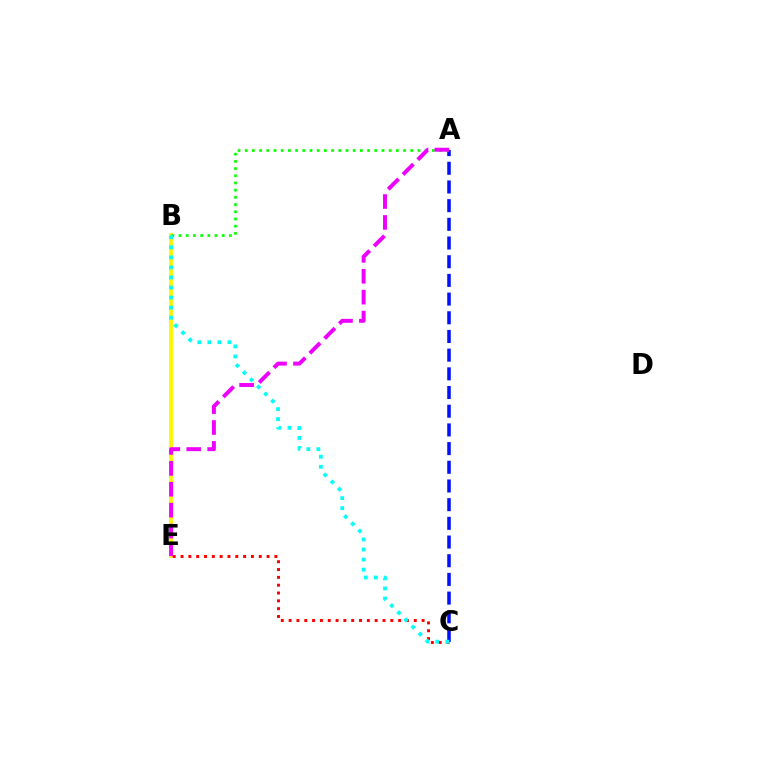{('A', 'C'): [{'color': '#0010ff', 'line_style': 'dashed', 'thickness': 2.54}], ('B', 'E'): [{'color': '#fcf500', 'line_style': 'solid', 'thickness': 2.73}], ('A', 'B'): [{'color': '#08ff00', 'line_style': 'dotted', 'thickness': 1.96}], ('C', 'E'): [{'color': '#ff0000', 'line_style': 'dotted', 'thickness': 2.13}], ('B', 'C'): [{'color': '#00fff6', 'line_style': 'dotted', 'thickness': 2.73}], ('A', 'E'): [{'color': '#ee00ff', 'line_style': 'dashed', 'thickness': 2.84}]}